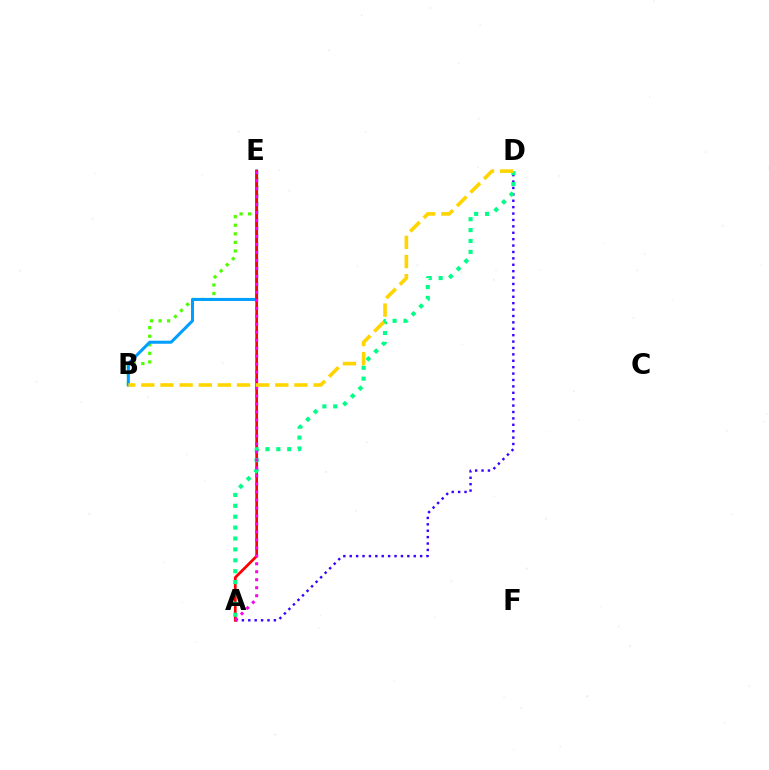{('B', 'E'): [{'color': '#4fff00', 'line_style': 'dotted', 'thickness': 2.33}, {'color': '#009eff', 'line_style': 'solid', 'thickness': 2.18}], ('A', 'D'): [{'color': '#3700ff', 'line_style': 'dotted', 'thickness': 1.74}, {'color': '#00ff86', 'line_style': 'dotted', 'thickness': 2.96}], ('A', 'E'): [{'color': '#ff0000', 'line_style': 'solid', 'thickness': 1.97}, {'color': '#ff00ed', 'line_style': 'dotted', 'thickness': 2.17}], ('B', 'D'): [{'color': '#ffd500', 'line_style': 'dashed', 'thickness': 2.6}]}